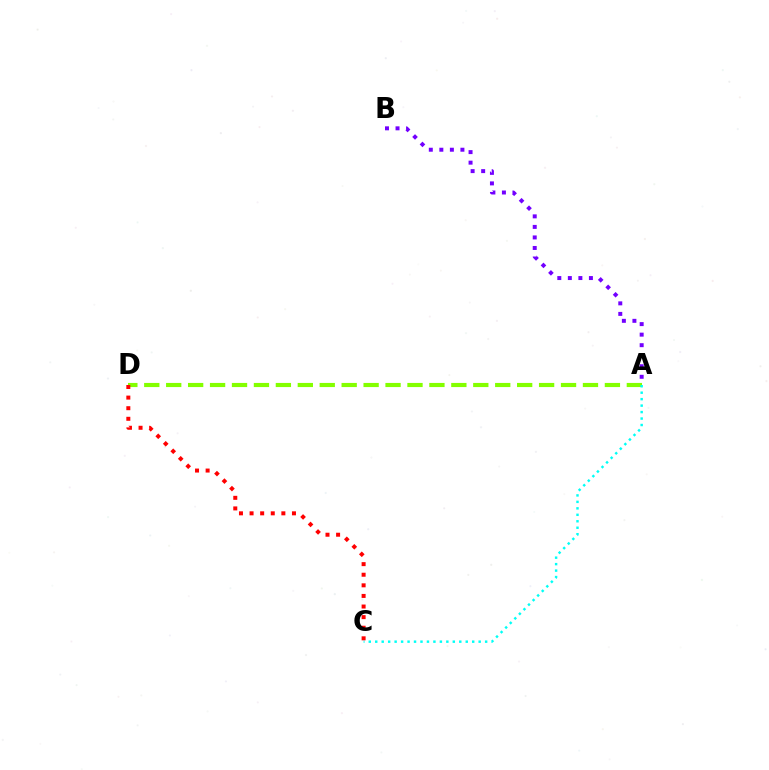{('A', 'D'): [{'color': '#84ff00', 'line_style': 'dashed', 'thickness': 2.98}], ('A', 'C'): [{'color': '#00fff6', 'line_style': 'dotted', 'thickness': 1.76}], ('C', 'D'): [{'color': '#ff0000', 'line_style': 'dotted', 'thickness': 2.88}], ('A', 'B'): [{'color': '#7200ff', 'line_style': 'dotted', 'thickness': 2.86}]}